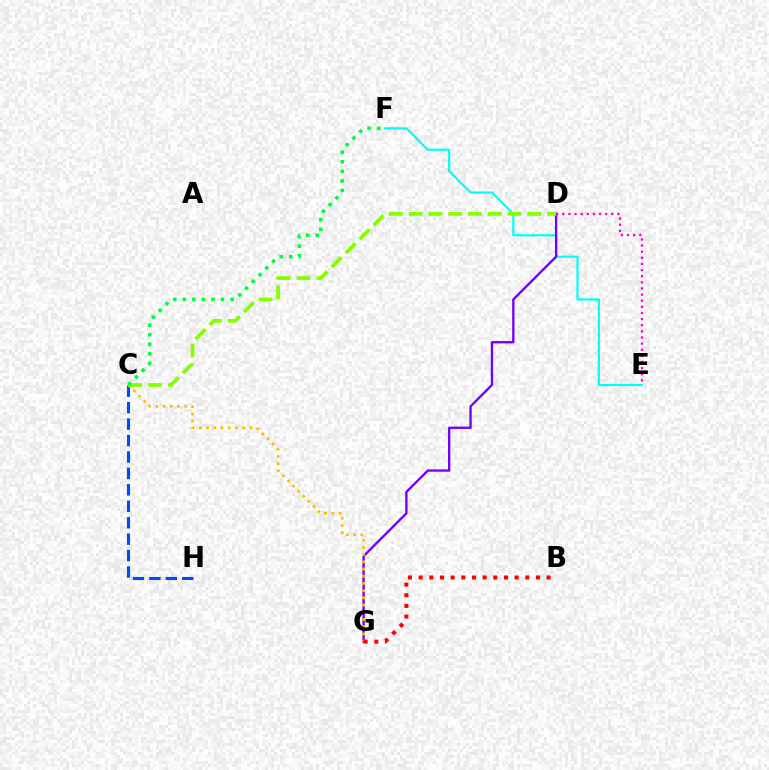{('C', 'H'): [{'color': '#004bff', 'line_style': 'dashed', 'thickness': 2.23}], ('E', 'F'): [{'color': '#00fff6', 'line_style': 'solid', 'thickness': 1.56}], ('D', 'G'): [{'color': '#7200ff', 'line_style': 'solid', 'thickness': 1.69}], ('C', 'G'): [{'color': '#ffbd00', 'line_style': 'dotted', 'thickness': 1.96}], ('C', 'D'): [{'color': '#84ff00', 'line_style': 'dashed', 'thickness': 2.69}], ('D', 'E'): [{'color': '#ff00cf', 'line_style': 'dotted', 'thickness': 1.66}], ('C', 'F'): [{'color': '#00ff39', 'line_style': 'dotted', 'thickness': 2.6}], ('B', 'G'): [{'color': '#ff0000', 'line_style': 'dotted', 'thickness': 2.9}]}